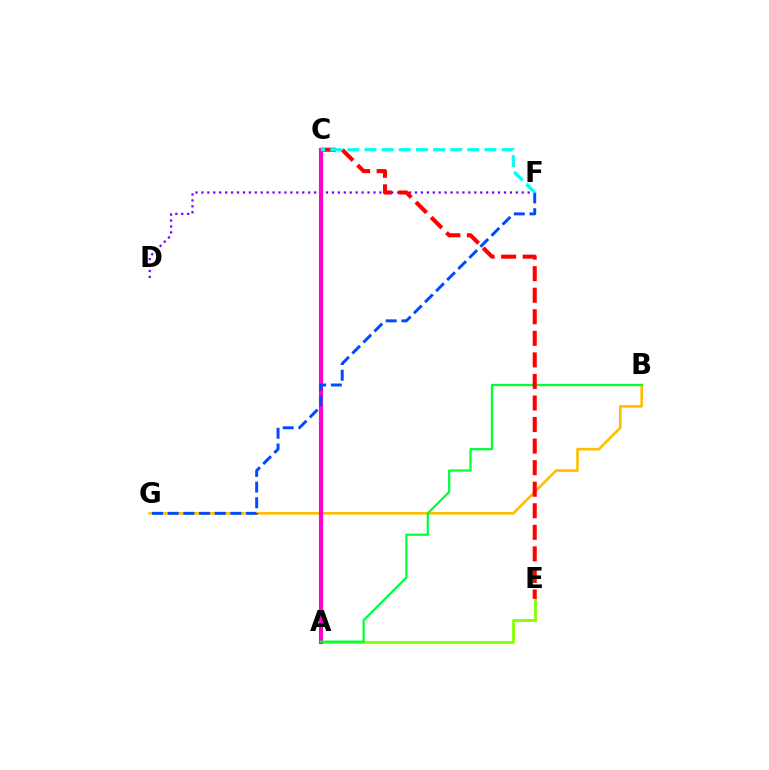{('B', 'G'): [{'color': '#ffbd00', 'line_style': 'solid', 'thickness': 1.87}], ('D', 'F'): [{'color': '#7200ff', 'line_style': 'dotted', 'thickness': 1.61}], ('A', 'E'): [{'color': '#84ff00', 'line_style': 'solid', 'thickness': 2.0}], ('A', 'C'): [{'color': '#ff00cf', 'line_style': 'solid', 'thickness': 2.98}], ('A', 'B'): [{'color': '#00ff39', 'line_style': 'solid', 'thickness': 1.61}], ('C', 'E'): [{'color': '#ff0000', 'line_style': 'dashed', 'thickness': 2.93}], ('F', 'G'): [{'color': '#004bff', 'line_style': 'dashed', 'thickness': 2.13}], ('C', 'F'): [{'color': '#00fff6', 'line_style': 'dashed', 'thickness': 2.33}]}